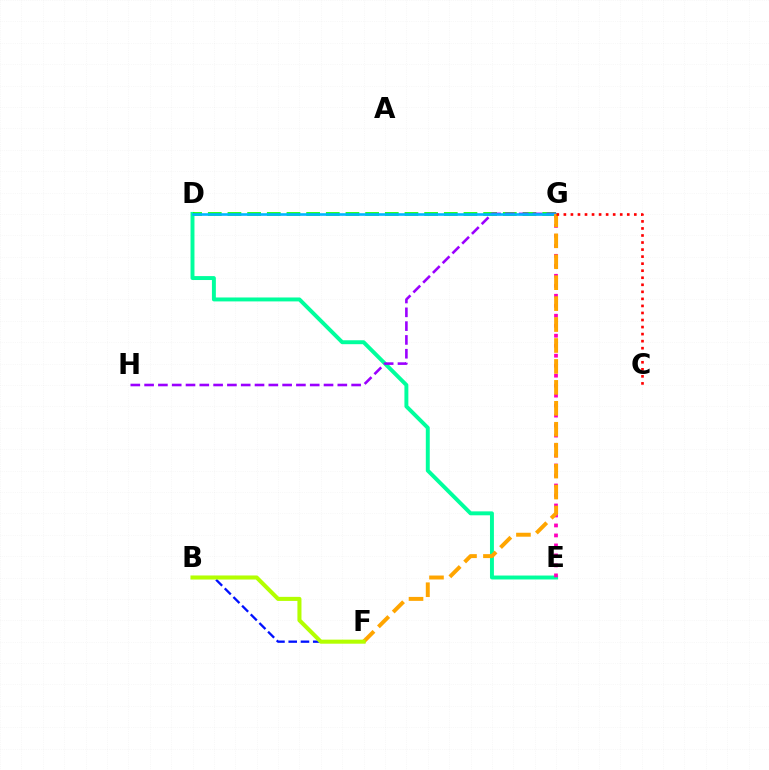{('D', 'E'): [{'color': '#00ff9d', 'line_style': 'solid', 'thickness': 2.83}], ('D', 'G'): [{'color': '#08ff00', 'line_style': 'dashed', 'thickness': 2.67}, {'color': '#00b5ff', 'line_style': 'solid', 'thickness': 1.89}], ('G', 'H'): [{'color': '#9b00ff', 'line_style': 'dashed', 'thickness': 1.87}], ('E', 'G'): [{'color': '#ff00bd', 'line_style': 'dotted', 'thickness': 2.71}], ('F', 'G'): [{'color': '#ffa500', 'line_style': 'dashed', 'thickness': 2.84}], ('B', 'F'): [{'color': '#0010ff', 'line_style': 'dashed', 'thickness': 1.66}, {'color': '#b3ff00', 'line_style': 'solid', 'thickness': 2.92}], ('C', 'G'): [{'color': '#ff0000', 'line_style': 'dotted', 'thickness': 1.91}]}